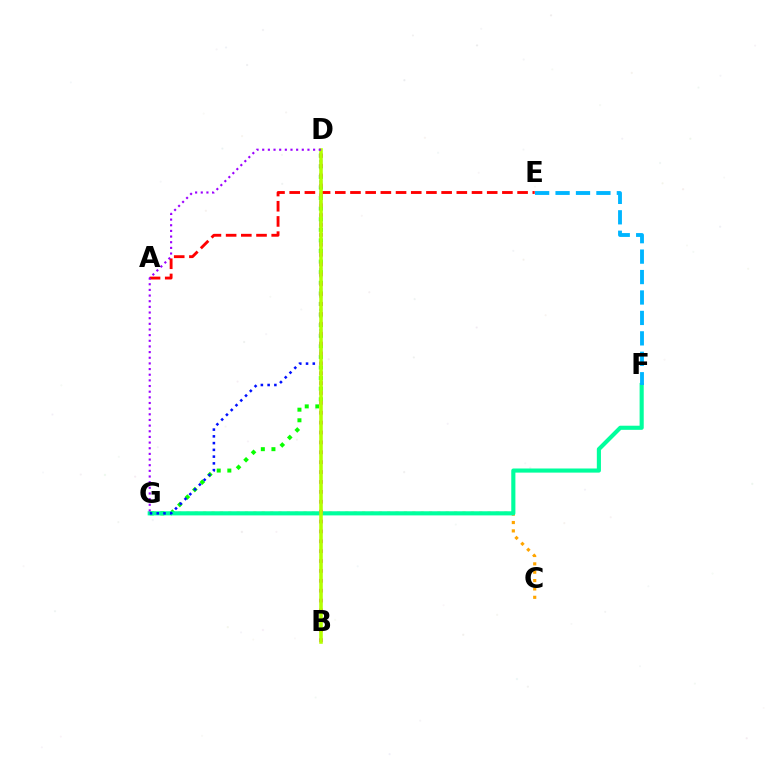{('C', 'G'): [{'color': '#ffa500', 'line_style': 'dotted', 'thickness': 2.27}], ('A', 'E'): [{'color': '#ff0000', 'line_style': 'dashed', 'thickness': 2.06}], ('D', 'G'): [{'color': '#08ff00', 'line_style': 'dotted', 'thickness': 2.88}, {'color': '#0010ff', 'line_style': 'dotted', 'thickness': 1.83}, {'color': '#9b00ff', 'line_style': 'dotted', 'thickness': 1.54}], ('F', 'G'): [{'color': '#00ff9d', 'line_style': 'solid', 'thickness': 2.97}], ('B', 'D'): [{'color': '#ff00bd', 'line_style': 'dotted', 'thickness': 2.69}, {'color': '#b3ff00', 'line_style': 'solid', 'thickness': 2.56}], ('E', 'F'): [{'color': '#00b5ff', 'line_style': 'dashed', 'thickness': 2.78}]}